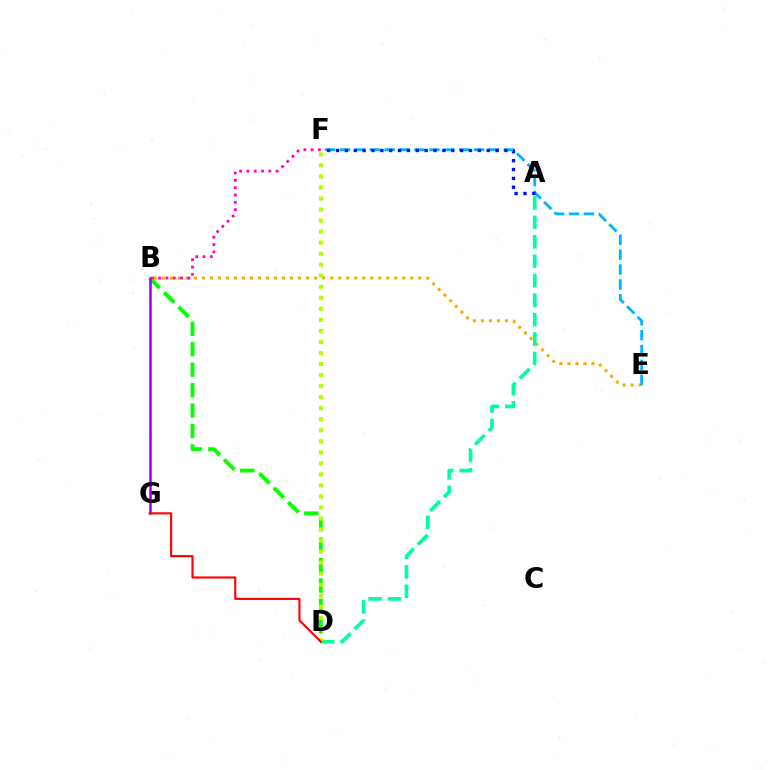{('B', 'E'): [{'color': '#ffa500', 'line_style': 'dotted', 'thickness': 2.18}], ('B', 'D'): [{'color': '#08ff00', 'line_style': 'dashed', 'thickness': 2.78}], ('A', 'D'): [{'color': '#00ff9d', 'line_style': 'dashed', 'thickness': 2.64}], ('D', 'F'): [{'color': '#b3ff00', 'line_style': 'dotted', 'thickness': 3.0}], ('E', 'F'): [{'color': '#00b5ff', 'line_style': 'dashed', 'thickness': 2.02}], ('B', 'G'): [{'color': '#9b00ff', 'line_style': 'solid', 'thickness': 1.83}], ('D', 'G'): [{'color': '#ff0000', 'line_style': 'solid', 'thickness': 1.53}], ('A', 'F'): [{'color': '#0010ff', 'line_style': 'dotted', 'thickness': 2.41}], ('B', 'F'): [{'color': '#ff00bd', 'line_style': 'dotted', 'thickness': 1.99}]}